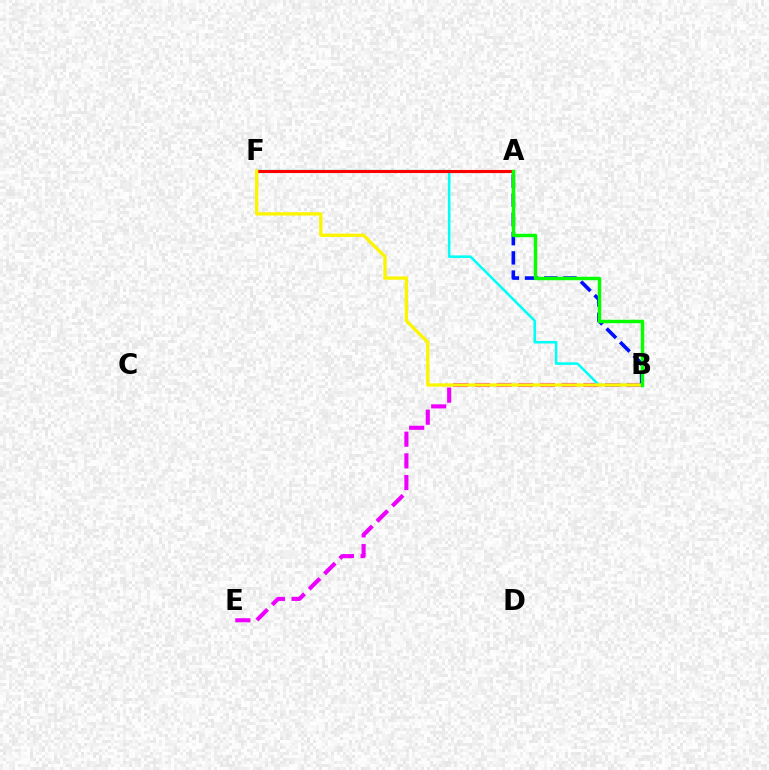{('B', 'E'): [{'color': '#ee00ff', 'line_style': 'dashed', 'thickness': 2.95}], ('B', 'F'): [{'color': '#00fff6', 'line_style': 'solid', 'thickness': 1.83}, {'color': '#fcf500', 'line_style': 'solid', 'thickness': 2.39}], ('A', 'F'): [{'color': '#ff0000', 'line_style': 'solid', 'thickness': 2.21}], ('A', 'B'): [{'color': '#0010ff', 'line_style': 'dashed', 'thickness': 2.61}, {'color': '#08ff00', 'line_style': 'solid', 'thickness': 2.48}]}